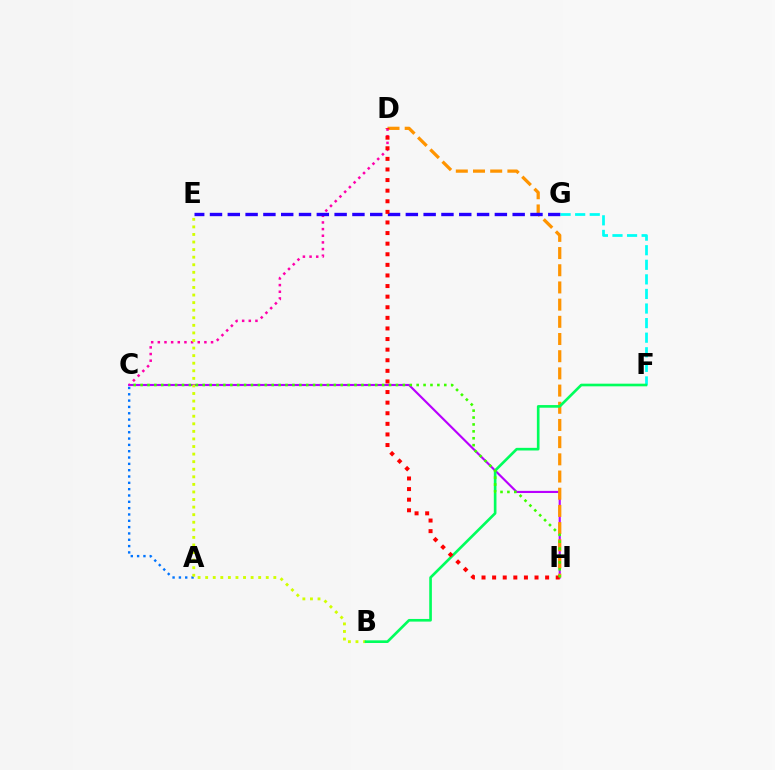{('C', 'H'): [{'color': '#b900ff', 'line_style': 'solid', 'thickness': 1.54}, {'color': '#3dff00', 'line_style': 'dotted', 'thickness': 1.88}], ('D', 'H'): [{'color': '#ff9400', 'line_style': 'dashed', 'thickness': 2.34}, {'color': '#ff0000', 'line_style': 'dotted', 'thickness': 2.88}], ('A', 'C'): [{'color': '#0074ff', 'line_style': 'dotted', 'thickness': 1.72}], ('C', 'D'): [{'color': '#ff00ac', 'line_style': 'dotted', 'thickness': 1.81}], ('E', 'G'): [{'color': '#2500ff', 'line_style': 'dashed', 'thickness': 2.42}], ('B', 'E'): [{'color': '#d1ff00', 'line_style': 'dotted', 'thickness': 2.06}], ('F', 'G'): [{'color': '#00fff6', 'line_style': 'dashed', 'thickness': 1.98}], ('B', 'F'): [{'color': '#00ff5c', 'line_style': 'solid', 'thickness': 1.91}]}